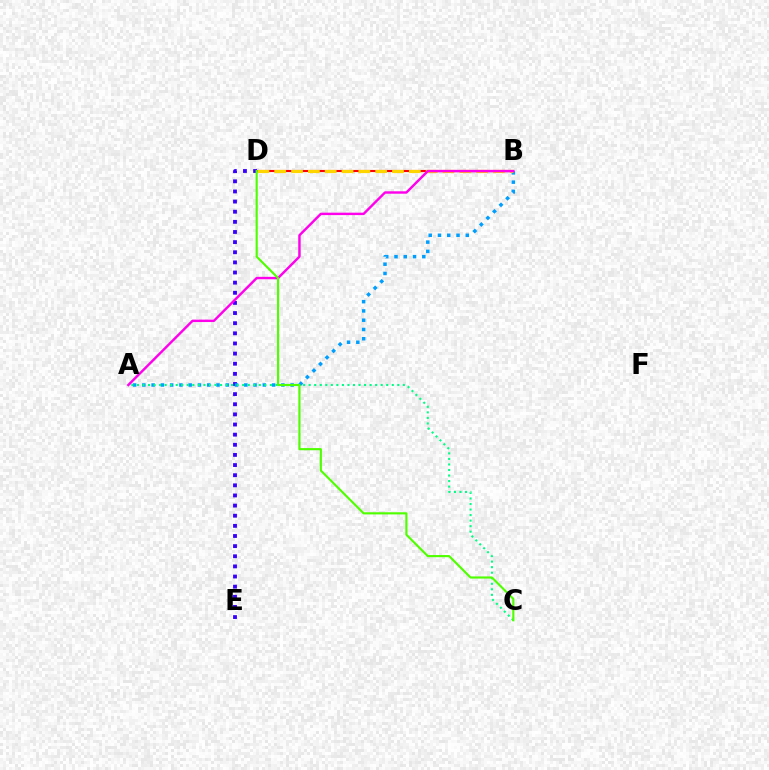{('D', 'E'): [{'color': '#3700ff', 'line_style': 'dotted', 'thickness': 2.75}], ('B', 'D'): [{'color': '#ff0000', 'line_style': 'solid', 'thickness': 1.53}, {'color': '#ffd500', 'line_style': 'dashed', 'thickness': 2.29}], ('A', 'B'): [{'color': '#009eff', 'line_style': 'dotted', 'thickness': 2.52}, {'color': '#ff00ed', 'line_style': 'solid', 'thickness': 1.74}], ('A', 'C'): [{'color': '#00ff86', 'line_style': 'dotted', 'thickness': 1.51}], ('C', 'D'): [{'color': '#4fff00', 'line_style': 'solid', 'thickness': 1.54}]}